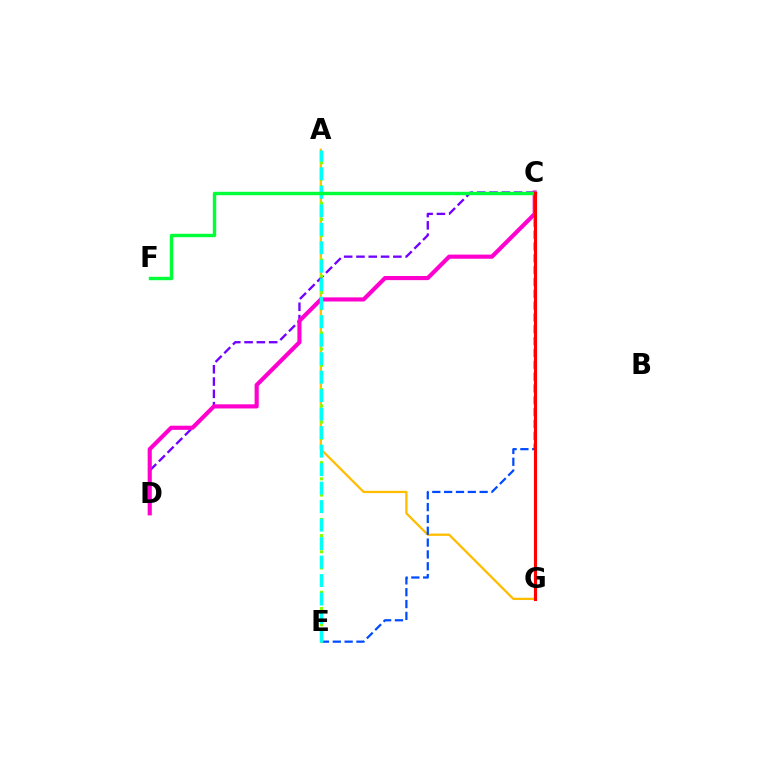{('A', 'G'): [{'color': '#ffbd00', 'line_style': 'solid', 'thickness': 1.64}], ('C', 'E'): [{'color': '#004bff', 'line_style': 'dashed', 'thickness': 1.61}], ('C', 'D'): [{'color': '#7200ff', 'line_style': 'dashed', 'thickness': 1.67}, {'color': '#ff00cf', 'line_style': 'solid', 'thickness': 2.98}], ('A', 'E'): [{'color': '#84ff00', 'line_style': 'dotted', 'thickness': 2.2}, {'color': '#00fff6', 'line_style': 'dashed', 'thickness': 2.51}], ('C', 'F'): [{'color': '#00ff39', 'line_style': 'solid', 'thickness': 2.47}], ('C', 'G'): [{'color': '#ff0000', 'line_style': 'solid', 'thickness': 2.24}]}